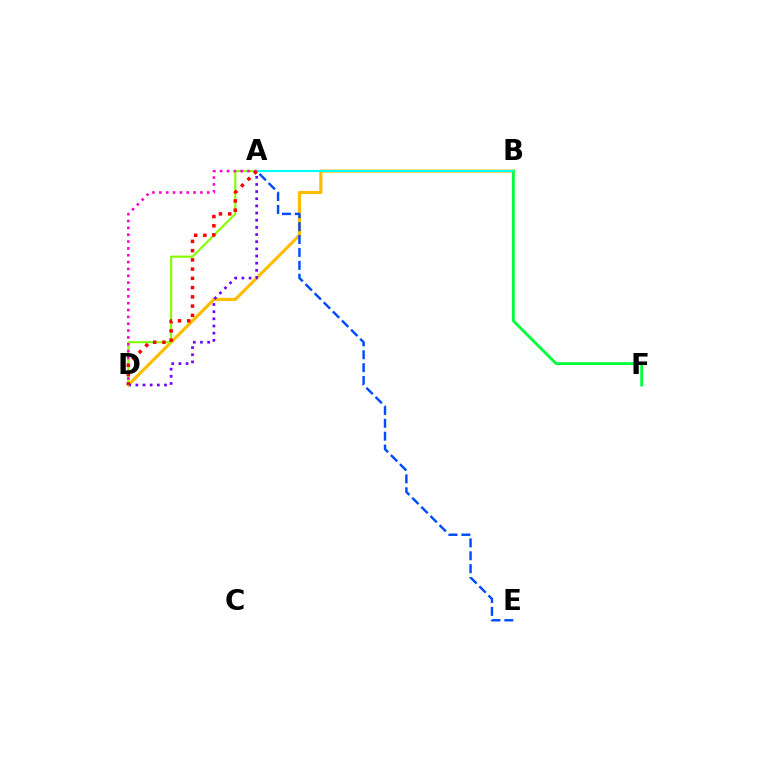{('B', 'D'): [{'color': '#ffbd00', 'line_style': 'solid', 'thickness': 2.27}], ('A', 'D'): [{'color': '#7200ff', 'line_style': 'dotted', 'thickness': 1.95}, {'color': '#84ff00', 'line_style': 'solid', 'thickness': 1.53}, {'color': '#ff00cf', 'line_style': 'dotted', 'thickness': 1.86}, {'color': '#ff0000', 'line_style': 'dotted', 'thickness': 2.51}], ('A', 'E'): [{'color': '#004bff', 'line_style': 'dashed', 'thickness': 1.75}], ('B', 'F'): [{'color': '#00ff39', 'line_style': 'solid', 'thickness': 2.02}], ('A', 'B'): [{'color': '#00fff6', 'line_style': 'solid', 'thickness': 1.53}]}